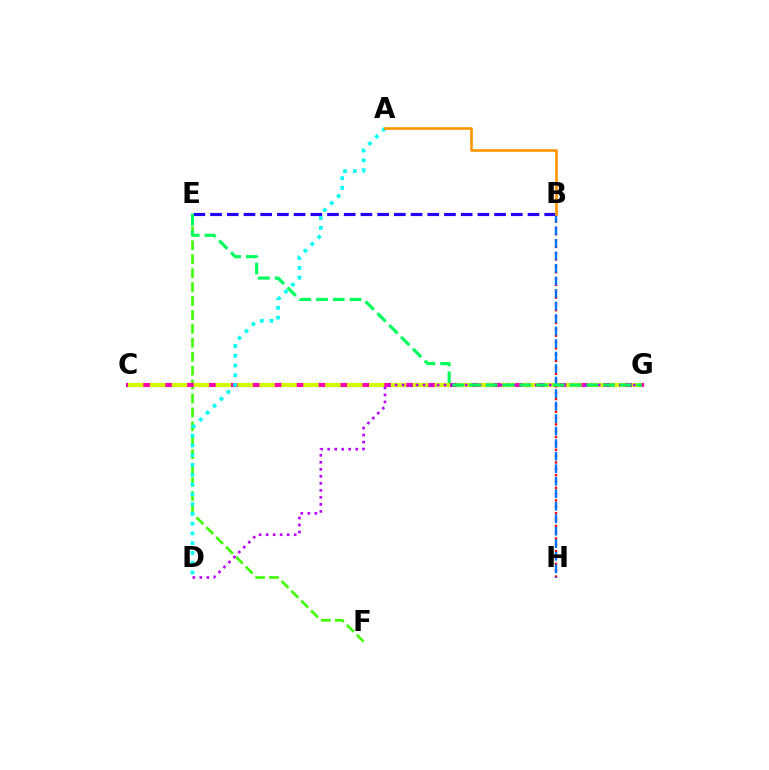{('E', 'F'): [{'color': '#3dff00', 'line_style': 'dashed', 'thickness': 1.89}], ('C', 'G'): [{'color': '#ff00ac', 'line_style': 'solid', 'thickness': 2.93}, {'color': '#d1ff00', 'line_style': 'dashed', 'thickness': 2.98}], ('A', 'D'): [{'color': '#00fff6', 'line_style': 'dotted', 'thickness': 2.65}], ('B', 'H'): [{'color': '#ff0000', 'line_style': 'dotted', 'thickness': 1.72}, {'color': '#0074ff', 'line_style': 'dashed', 'thickness': 1.7}], ('B', 'E'): [{'color': '#2500ff', 'line_style': 'dashed', 'thickness': 2.27}], ('A', 'B'): [{'color': '#ff9400', 'line_style': 'solid', 'thickness': 1.89}], ('D', 'G'): [{'color': '#b900ff', 'line_style': 'dotted', 'thickness': 1.9}], ('E', 'G'): [{'color': '#00ff5c', 'line_style': 'dashed', 'thickness': 2.27}]}